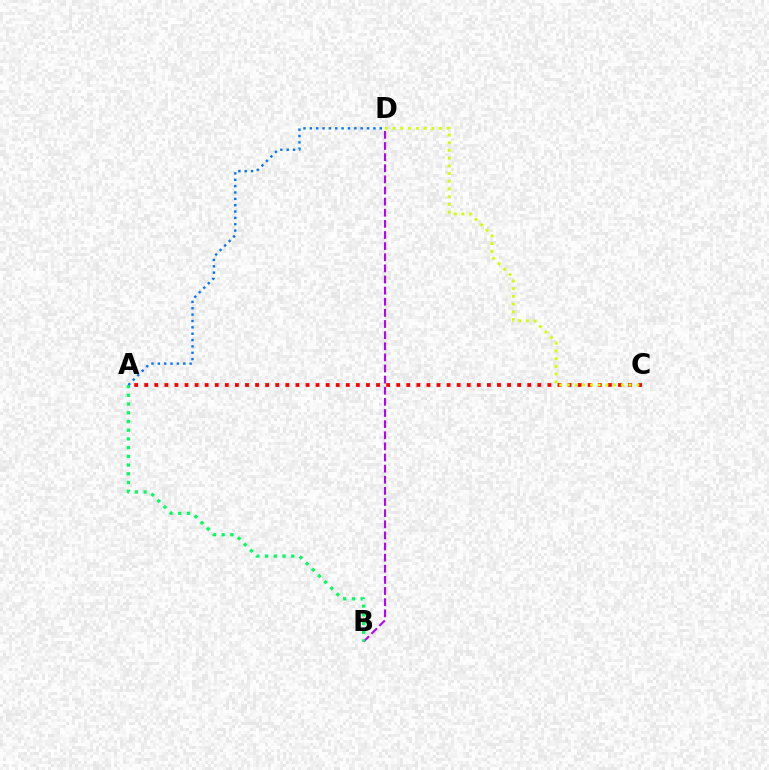{('A', 'C'): [{'color': '#ff0000', 'line_style': 'dotted', 'thickness': 2.74}], ('B', 'D'): [{'color': '#b900ff', 'line_style': 'dashed', 'thickness': 1.51}], ('C', 'D'): [{'color': '#d1ff00', 'line_style': 'dotted', 'thickness': 2.1}], ('A', 'B'): [{'color': '#00ff5c', 'line_style': 'dotted', 'thickness': 2.37}], ('A', 'D'): [{'color': '#0074ff', 'line_style': 'dotted', 'thickness': 1.73}]}